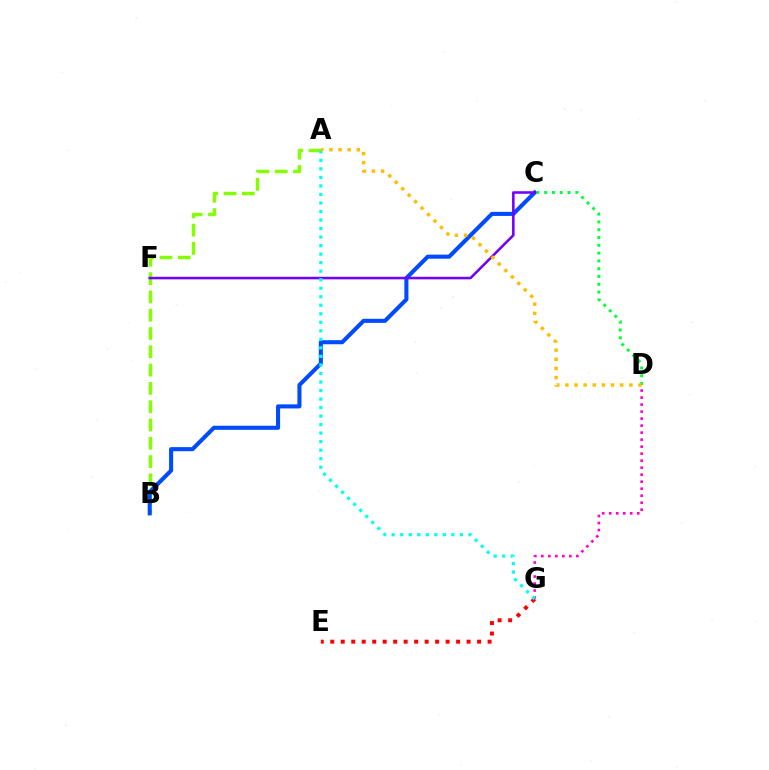{('D', 'G'): [{'color': '#ff00cf', 'line_style': 'dotted', 'thickness': 1.9}], ('A', 'B'): [{'color': '#84ff00', 'line_style': 'dashed', 'thickness': 2.49}], ('B', 'C'): [{'color': '#004bff', 'line_style': 'solid', 'thickness': 2.93}], ('E', 'G'): [{'color': '#ff0000', 'line_style': 'dotted', 'thickness': 2.85}], ('C', 'D'): [{'color': '#00ff39', 'line_style': 'dotted', 'thickness': 2.12}], ('C', 'F'): [{'color': '#7200ff', 'line_style': 'solid', 'thickness': 1.84}], ('A', 'G'): [{'color': '#00fff6', 'line_style': 'dotted', 'thickness': 2.32}], ('A', 'D'): [{'color': '#ffbd00', 'line_style': 'dotted', 'thickness': 2.48}]}